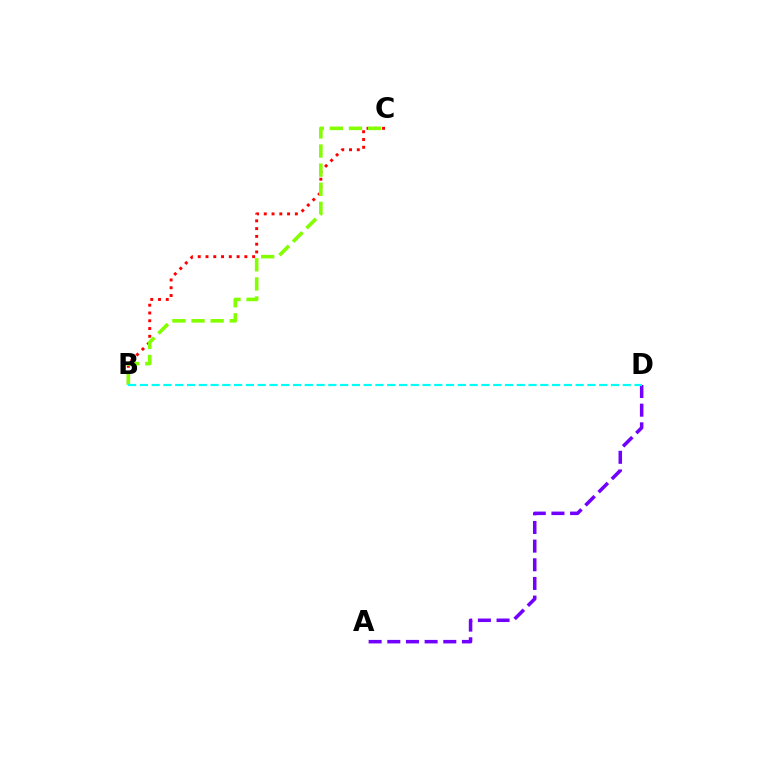{('B', 'C'): [{'color': '#ff0000', 'line_style': 'dotted', 'thickness': 2.11}, {'color': '#84ff00', 'line_style': 'dashed', 'thickness': 2.6}], ('A', 'D'): [{'color': '#7200ff', 'line_style': 'dashed', 'thickness': 2.54}], ('B', 'D'): [{'color': '#00fff6', 'line_style': 'dashed', 'thickness': 1.6}]}